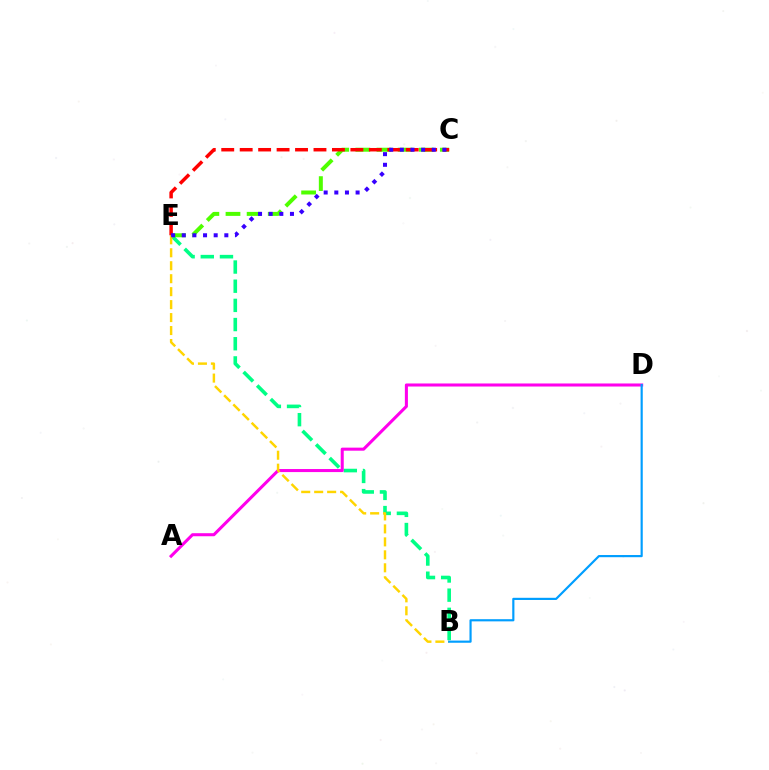{('B', 'E'): [{'color': '#00ff86', 'line_style': 'dashed', 'thickness': 2.6}, {'color': '#ffd500', 'line_style': 'dashed', 'thickness': 1.76}], ('C', 'E'): [{'color': '#4fff00', 'line_style': 'dashed', 'thickness': 2.87}, {'color': '#ff0000', 'line_style': 'dashed', 'thickness': 2.51}, {'color': '#3700ff', 'line_style': 'dotted', 'thickness': 2.89}], ('A', 'D'): [{'color': '#ff00ed', 'line_style': 'solid', 'thickness': 2.19}], ('B', 'D'): [{'color': '#009eff', 'line_style': 'solid', 'thickness': 1.56}]}